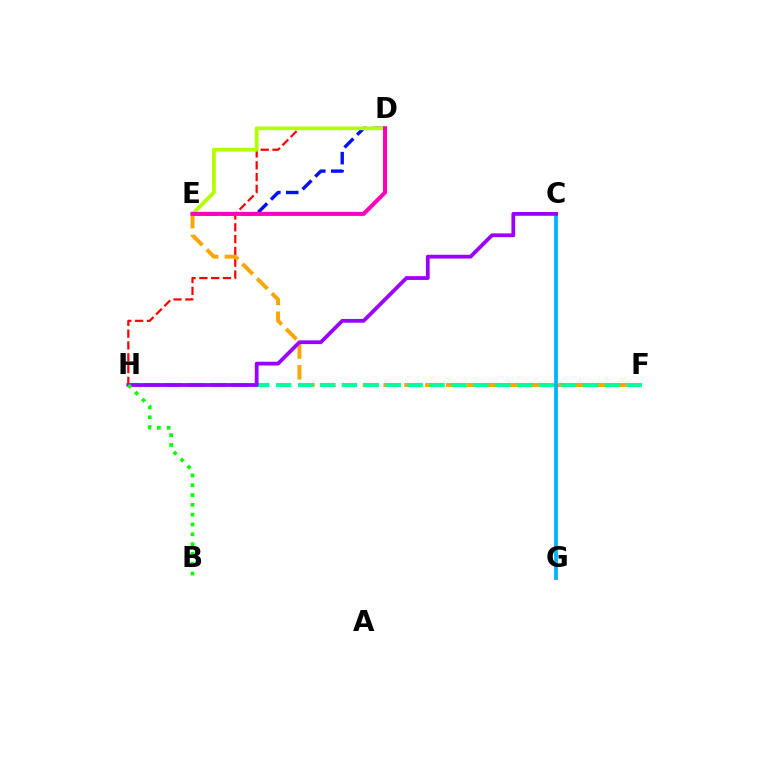{('D', 'E'): [{'color': '#0010ff', 'line_style': 'dashed', 'thickness': 2.44}, {'color': '#b3ff00', 'line_style': 'solid', 'thickness': 2.71}, {'color': '#ff00bd', 'line_style': 'solid', 'thickness': 2.91}], ('D', 'H'): [{'color': '#ff0000', 'line_style': 'dashed', 'thickness': 1.6}], ('E', 'F'): [{'color': '#ffa500', 'line_style': 'dashed', 'thickness': 2.83}], ('F', 'H'): [{'color': '#00ff9d', 'line_style': 'dashed', 'thickness': 2.98}], ('C', 'G'): [{'color': '#00b5ff', 'line_style': 'solid', 'thickness': 2.74}], ('C', 'H'): [{'color': '#9b00ff', 'line_style': 'solid', 'thickness': 2.72}], ('B', 'H'): [{'color': '#08ff00', 'line_style': 'dotted', 'thickness': 2.67}]}